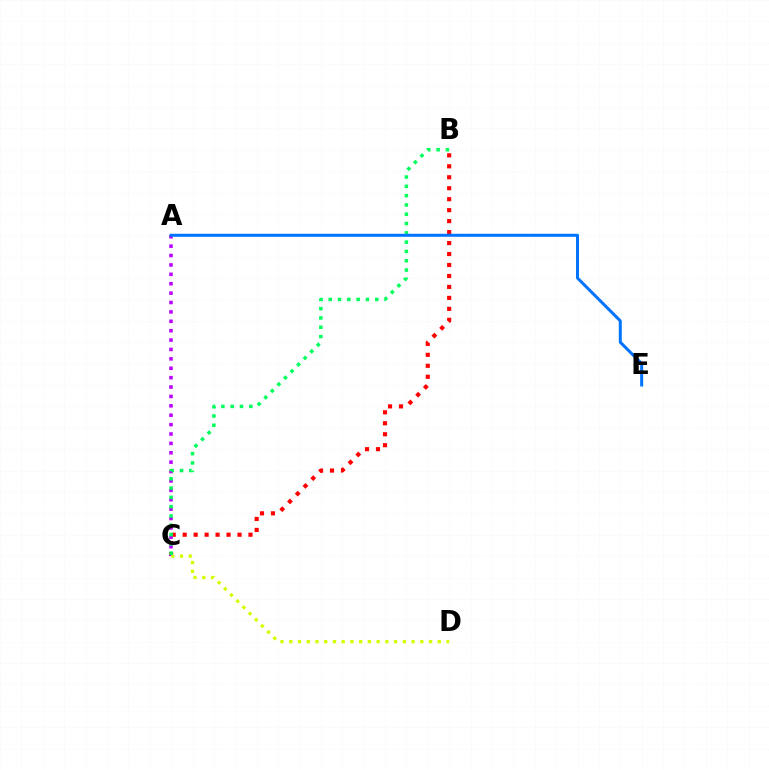{('B', 'C'): [{'color': '#ff0000', 'line_style': 'dotted', 'thickness': 2.98}, {'color': '#00ff5c', 'line_style': 'dotted', 'thickness': 2.53}], ('A', 'C'): [{'color': '#b900ff', 'line_style': 'dotted', 'thickness': 2.55}], ('C', 'D'): [{'color': '#d1ff00', 'line_style': 'dotted', 'thickness': 2.37}], ('A', 'E'): [{'color': '#0074ff', 'line_style': 'solid', 'thickness': 2.17}]}